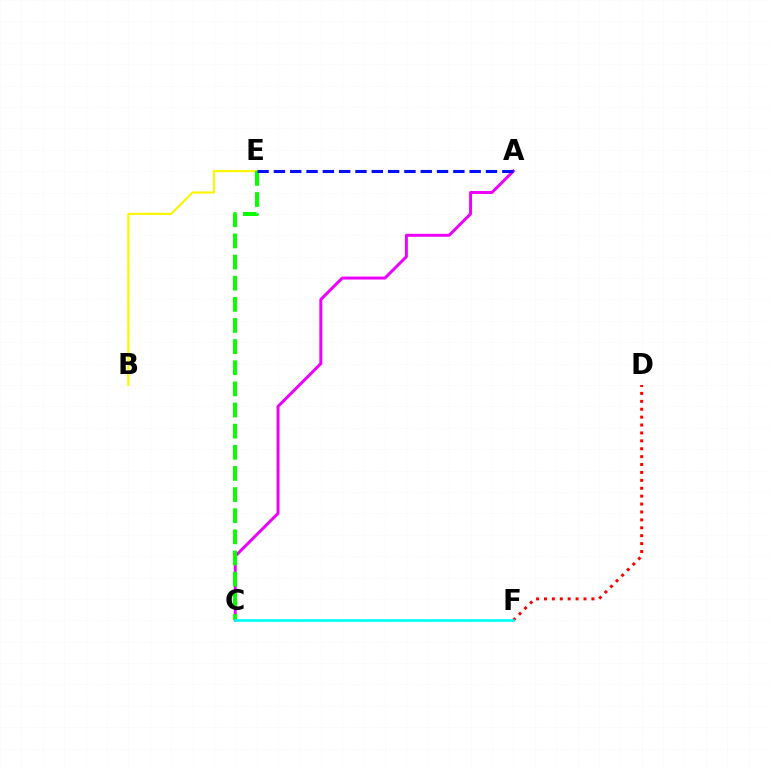{('B', 'E'): [{'color': '#fcf500', 'line_style': 'solid', 'thickness': 1.56}], ('A', 'C'): [{'color': '#ee00ff', 'line_style': 'solid', 'thickness': 2.14}], ('C', 'E'): [{'color': '#08ff00', 'line_style': 'dashed', 'thickness': 2.87}], ('D', 'F'): [{'color': '#ff0000', 'line_style': 'dotted', 'thickness': 2.15}], ('A', 'E'): [{'color': '#0010ff', 'line_style': 'dashed', 'thickness': 2.22}], ('C', 'F'): [{'color': '#00fff6', 'line_style': 'solid', 'thickness': 1.93}]}